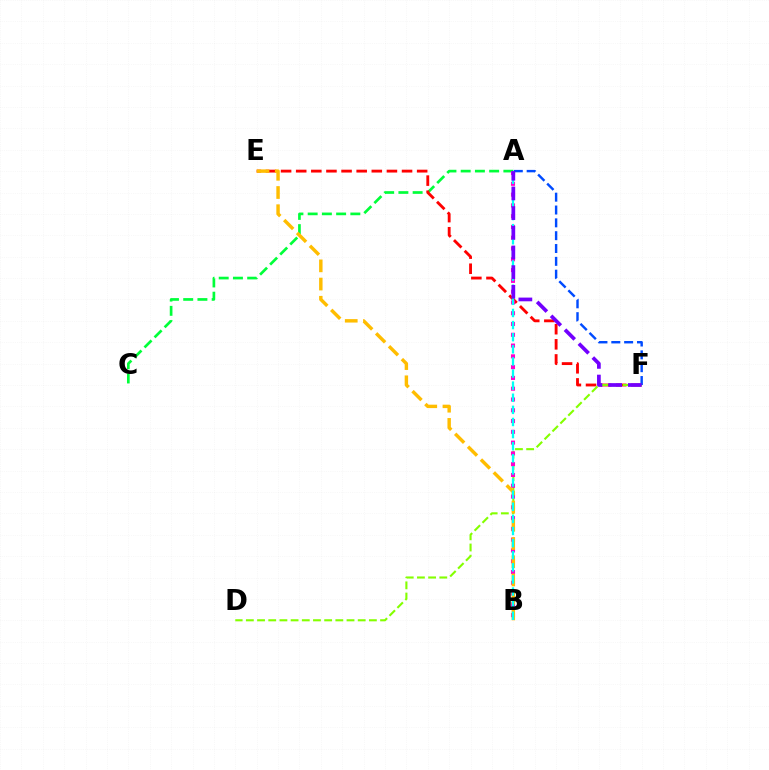{('A', 'C'): [{'color': '#00ff39', 'line_style': 'dashed', 'thickness': 1.93}], ('E', 'F'): [{'color': '#ff0000', 'line_style': 'dashed', 'thickness': 2.05}], ('D', 'F'): [{'color': '#84ff00', 'line_style': 'dashed', 'thickness': 1.52}], ('A', 'B'): [{'color': '#ff00cf', 'line_style': 'dotted', 'thickness': 2.93}, {'color': '#00fff6', 'line_style': 'dashed', 'thickness': 1.65}], ('B', 'E'): [{'color': '#ffbd00', 'line_style': 'dashed', 'thickness': 2.47}], ('A', 'F'): [{'color': '#004bff', 'line_style': 'dashed', 'thickness': 1.74}, {'color': '#7200ff', 'line_style': 'dashed', 'thickness': 2.67}]}